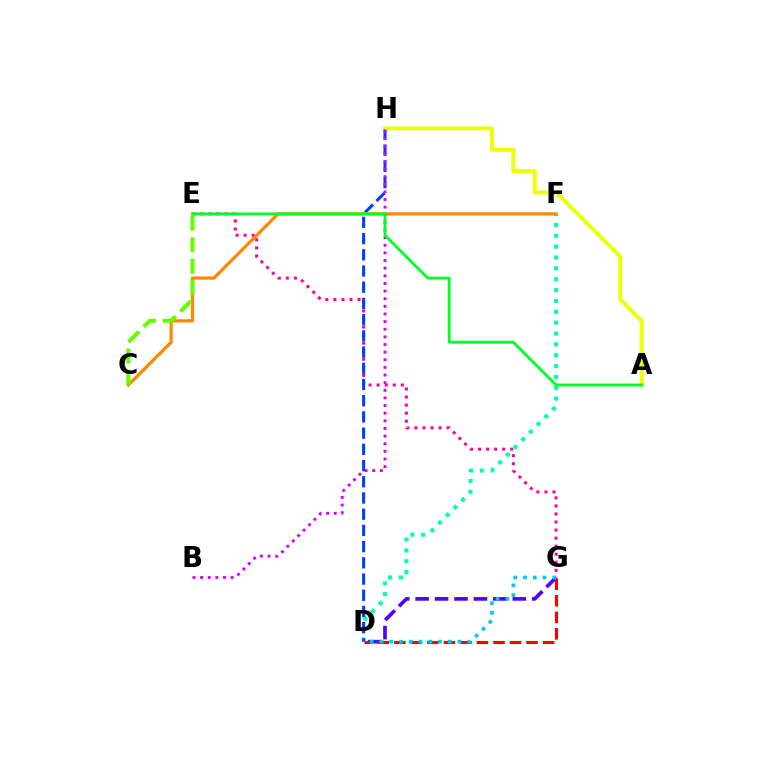{('E', 'G'): [{'color': '#ff00a0', 'line_style': 'dotted', 'thickness': 2.19}], ('D', 'G'): [{'color': '#4f00ff', 'line_style': 'dashed', 'thickness': 2.64}, {'color': '#ff0000', 'line_style': 'dashed', 'thickness': 2.25}, {'color': '#00c7ff', 'line_style': 'dotted', 'thickness': 2.65}], ('D', 'F'): [{'color': '#00ffaf', 'line_style': 'dotted', 'thickness': 2.95}], ('D', 'H'): [{'color': '#003fff', 'line_style': 'dashed', 'thickness': 2.2}], ('A', 'H'): [{'color': '#eeff00', 'line_style': 'solid', 'thickness': 2.83}], ('C', 'F'): [{'color': '#ff8800', 'line_style': 'solid', 'thickness': 2.31}], ('B', 'H'): [{'color': '#d600ff', 'line_style': 'dotted', 'thickness': 2.07}], ('C', 'E'): [{'color': '#66ff00', 'line_style': 'dashed', 'thickness': 2.92}], ('A', 'E'): [{'color': '#00ff27', 'line_style': 'solid', 'thickness': 2.05}]}